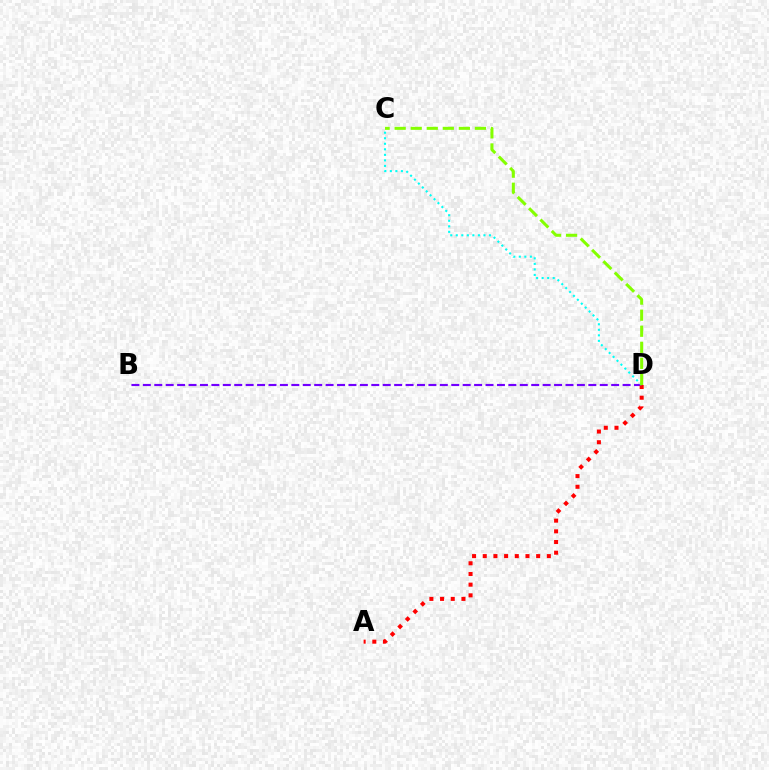{('B', 'D'): [{'color': '#7200ff', 'line_style': 'dashed', 'thickness': 1.55}], ('A', 'D'): [{'color': '#ff0000', 'line_style': 'dotted', 'thickness': 2.9}], ('C', 'D'): [{'color': '#00fff6', 'line_style': 'dotted', 'thickness': 1.5}, {'color': '#84ff00', 'line_style': 'dashed', 'thickness': 2.18}]}